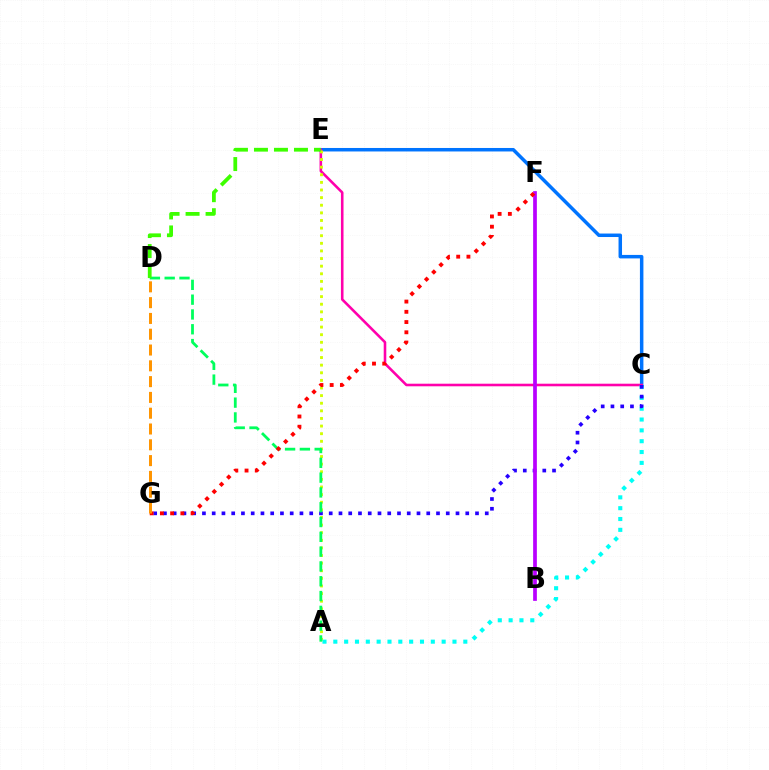{('C', 'E'): [{'color': '#0074ff', 'line_style': 'solid', 'thickness': 2.51}, {'color': '#ff00ac', 'line_style': 'solid', 'thickness': 1.86}], ('A', 'E'): [{'color': '#d1ff00', 'line_style': 'dotted', 'thickness': 2.07}], ('A', 'C'): [{'color': '#00fff6', 'line_style': 'dotted', 'thickness': 2.94}], ('C', 'G'): [{'color': '#2500ff', 'line_style': 'dotted', 'thickness': 2.65}], ('B', 'F'): [{'color': '#b900ff', 'line_style': 'solid', 'thickness': 2.68}], ('A', 'D'): [{'color': '#00ff5c', 'line_style': 'dashed', 'thickness': 2.01}], ('D', 'E'): [{'color': '#3dff00', 'line_style': 'dashed', 'thickness': 2.72}], ('F', 'G'): [{'color': '#ff0000', 'line_style': 'dotted', 'thickness': 2.78}], ('D', 'G'): [{'color': '#ff9400', 'line_style': 'dashed', 'thickness': 2.15}]}